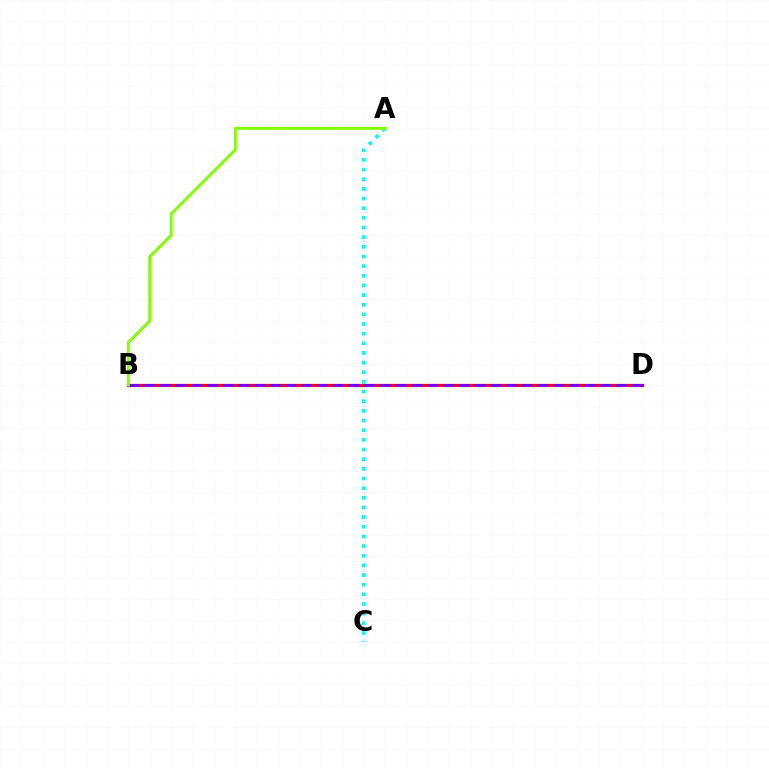{('B', 'D'): [{'color': '#ff0000', 'line_style': 'solid', 'thickness': 2.34}, {'color': '#7200ff', 'line_style': 'dashed', 'thickness': 2.14}], ('A', 'C'): [{'color': '#00fff6', 'line_style': 'dotted', 'thickness': 2.62}], ('A', 'B'): [{'color': '#84ff00', 'line_style': 'solid', 'thickness': 2.15}]}